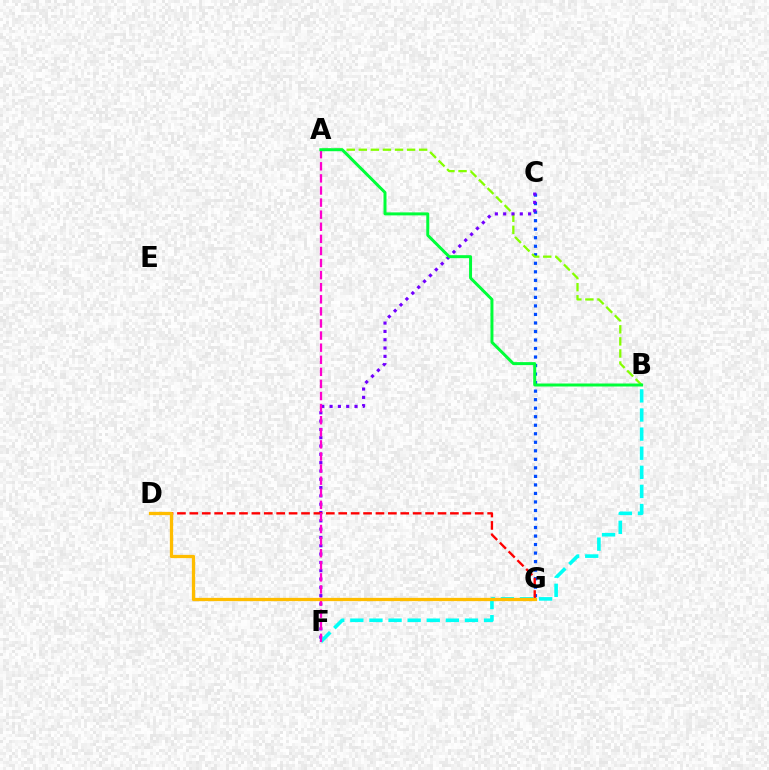{('C', 'G'): [{'color': '#004bff', 'line_style': 'dotted', 'thickness': 2.32}], ('A', 'B'): [{'color': '#84ff00', 'line_style': 'dashed', 'thickness': 1.64}, {'color': '#00ff39', 'line_style': 'solid', 'thickness': 2.15}], ('C', 'F'): [{'color': '#7200ff', 'line_style': 'dotted', 'thickness': 2.26}], ('D', 'G'): [{'color': '#ff0000', 'line_style': 'dashed', 'thickness': 1.69}, {'color': '#ffbd00', 'line_style': 'solid', 'thickness': 2.35}], ('B', 'F'): [{'color': '#00fff6', 'line_style': 'dashed', 'thickness': 2.6}], ('A', 'F'): [{'color': '#ff00cf', 'line_style': 'dashed', 'thickness': 1.64}]}